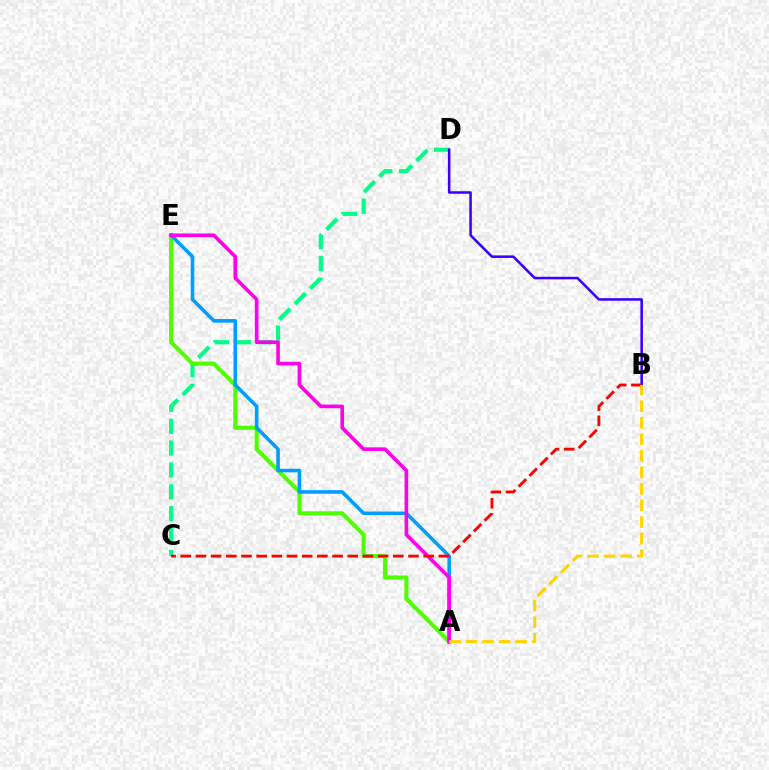{('C', 'D'): [{'color': '#00ff86', 'line_style': 'dashed', 'thickness': 2.97}], ('B', 'D'): [{'color': '#3700ff', 'line_style': 'solid', 'thickness': 1.83}], ('A', 'E'): [{'color': '#4fff00', 'line_style': 'solid', 'thickness': 2.93}, {'color': '#009eff', 'line_style': 'solid', 'thickness': 2.58}, {'color': '#ff00ed', 'line_style': 'solid', 'thickness': 2.62}], ('B', 'C'): [{'color': '#ff0000', 'line_style': 'dashed', 'thickness': 2.06}], ('A', 'B'): [{'color': '#ffd500', 'line_style': 'dashed', 'thickness': 2.25}]}